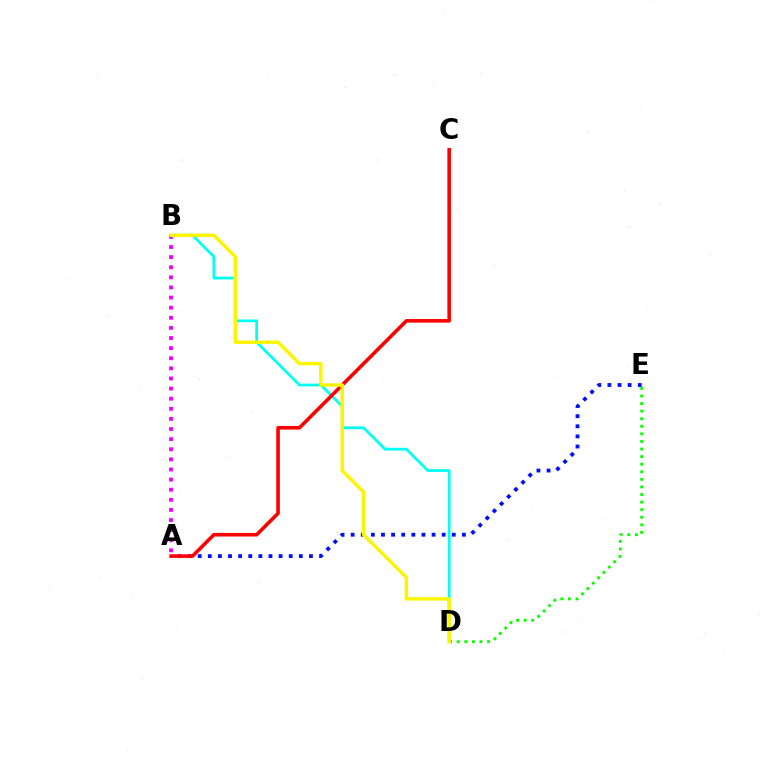{('B', 'D'): [{'color': '#00fff6', 'line_style': 'solid', 'thickness': 1.99}, {'color': '#fcf500', 'line_style': 'solid', 'thickness': 2.49}], ('A', 'E'): [{'color': '#0010ff', 'line_style': 'dotted', 'thickness': 2.75}], ('A', 'C'): [{'color': '#ff0000', 'line_style': 'solid', 'thickness': 2.58}], ('A', 'B'): [{'color': '#ee00ff', 'line_style': 'dotted', 'thickness': 2.75}], ('D', 'E'): [{'color': '#08ff00', 'line_style': 'dotted', 'thickness': 2.06}]}